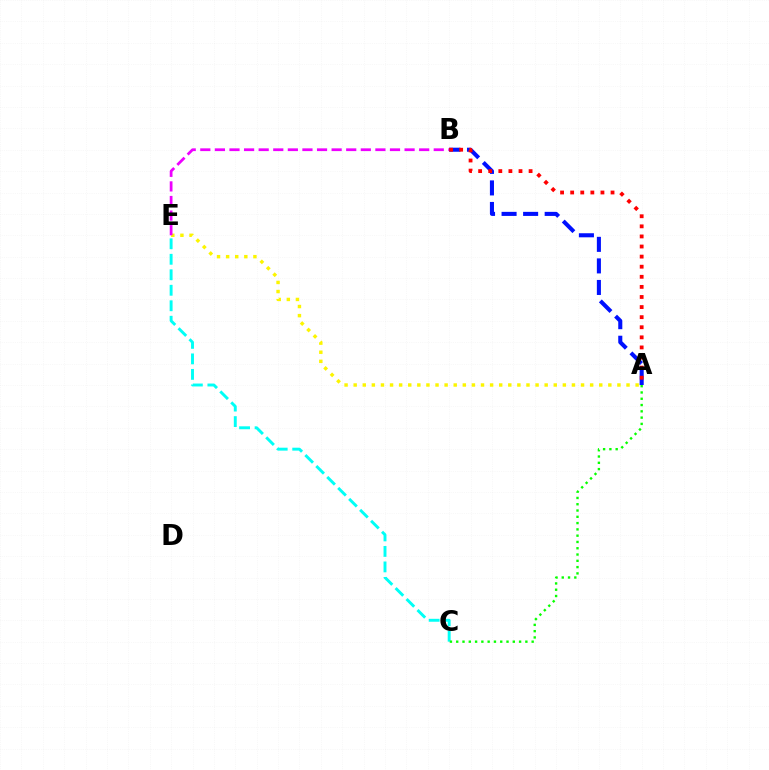{('A', 'E'): [{'color': '#fcf500', 'line_style': 'dotted', 'thickness': 2.47}], ('B', 'E'): [{'color': '#ee00ff', 'line_style': 'dashed', 'thickness': 1.98}], ('C', 'E'): [{'color': '#00fff6', 'line_style': 'dashed', 'thickness': 2.1}], ('A', 'B'): [{'color': '#0010ff', 'line_style': 'dashed', 'thickness': 2.93}, {'color': '#ff0000', 'line_style': 'dotted', 'thickness': 2.74}], ('A', 'C'): [{'color': '#08ff00', 'line_style': 'dotted', 'thickness': 1.71}]}